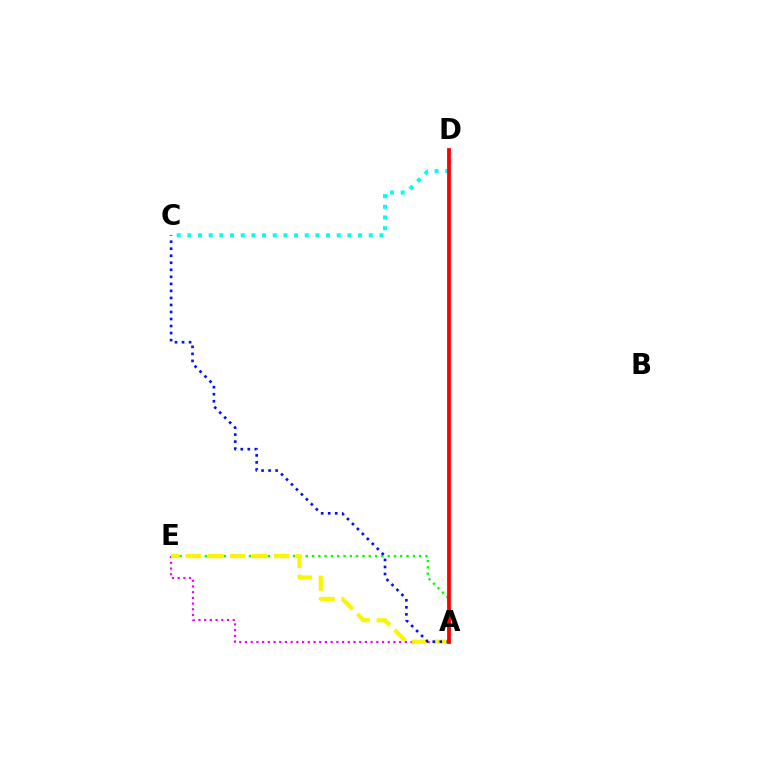{('A', 'E'): [{'color': '#08ff00', 'line_style': 'dotted', 'thickness': 1.71}, {'color': '#ee00ff', 'line_style': 'dotted', 'thickness': 1.55}, {'color': '#fcf500', 'line_style': 'dashed', 'thickness': 2.99}], ('A', 'C'): [{'color': '#0010ff', 'line_style': 'dotted', 'thickness': 1.91}], ('C', 'D'): [{'color': '#00fff6', 'line_style': 'dotted', 'thickness': 2.9}], ('A', 'D'): [{'color': '#ff0000', 'line_style': 'solid', 'thickness': 2.72}]}